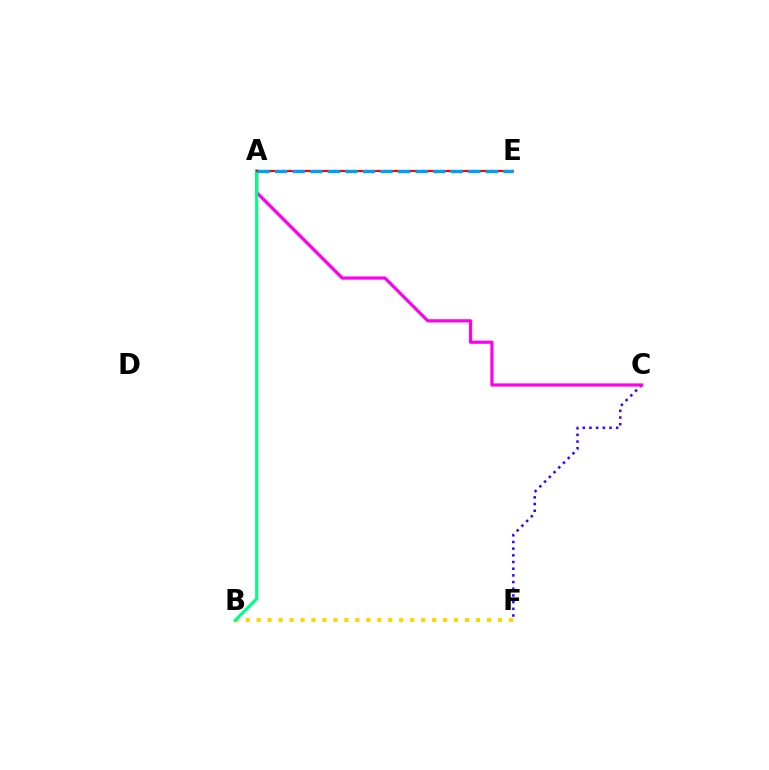{('C', 'F'): [{'color': '#3700ff', 'line_style': 'dotted', 'thickness': 1.82}], ('A', 'C'): [{'color': '#ff00ed', 'line_style': 'solid', 'thickness': 2.31}], ('A', 'E'): [{'color': '#4fff00', 'line_style': 'dotted', 'thickness': 1.72}, {'color': '#ff0000', 'line_style': 'solid', 'thickness': 1.51}, {'color': '#009eff', 'line_style': 'dashed', 'thickness': 2.39}], ('B', 'F'): [{'color': '#ffd500', 'line_style': 'dotted', 'thickness': 2.98}], ('A', 'B'): [{'color': '#00ff86', 'line_style': 'solid', 'thickness': 2.26}]}